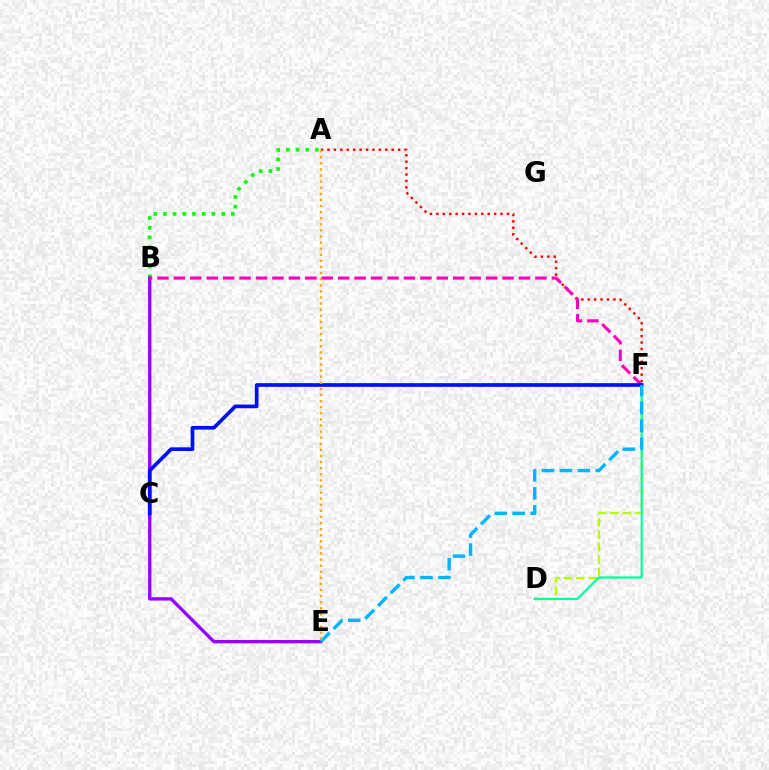{('A', 'B'): [{'color': '#08ff00', 'line_style': 'dotted', 'thickness': 2.63}], ('A', 'F'): [{'color': '#ff0000', 'line_style': 'dotted', 'thickness': 1.74}], ('B', 'E'): [{'color': '#9b00ff', 'line_style': 'solid', 'thickness': 2.39}], ('B', 'F'): [{'color': '#ff00bd', 'line_style': 'dashed', 'thickness': 2.23}], ('D', 'F'): [{'color': '#b3ff00', 'line_style': 'dashed', 'thickness': 1.68}, {'color': '#00ff9d', 'line_style': 'solid', 'thickness': 1.59}], ('C', 'F'): [{'color': '#0010ff', 'line_style': 'solid', 'thickness': 2.66}], ('E', 'F'): [{'color': '#00b5ff', 'line_style': 'dashed', 'thickness': 2.44}], ('A', 'E'): [{'color': '#ffa500', 'line_style': 'dotted', 'thickness': 1.66}]}